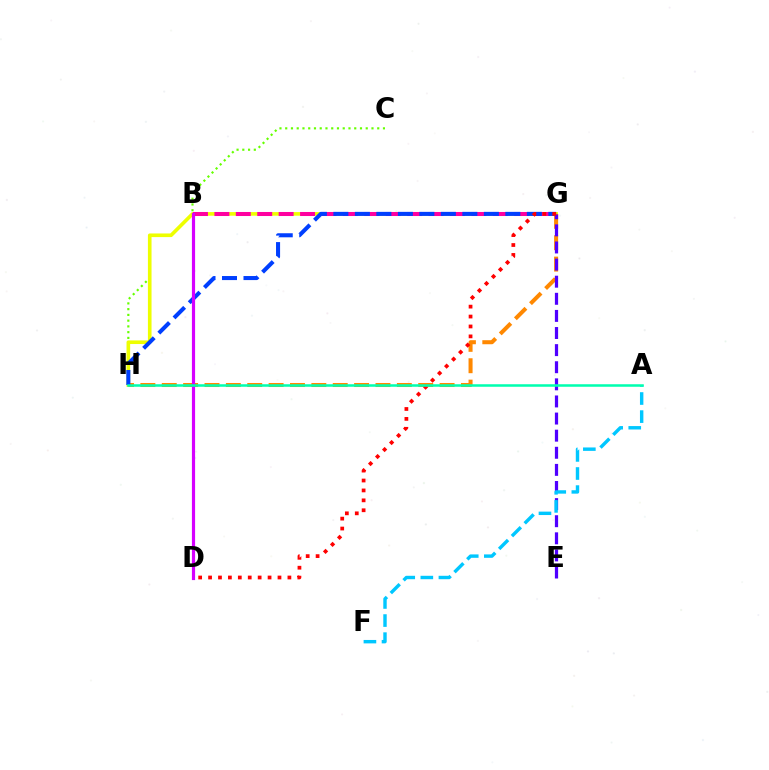{('C', 'H'): [{'color': '#66ff00', 'line_style': 'dotted', 'thickness': 1.56}], ('G', 'H'): [{'color': '#eeff00', 'line_style': 'solid', 'thickness': 2.61}, {'color': '#ff8800', 'line_style': 'dashed', 'thickness': 2.9}, {'color': '#003fff', 'line_style': 'dashed', 'thickness': 2.92}], ('B', 'G'): [{'color': '#ff00a0', 'line_style': 'dashed', 'thickness': 2.91}], ('B', 'D'): [{'color': '#00ff27', 'line_style': 'dashed', 'thickness': 1.89}, {'color': '#d600ff', 'line_style': 'solid', 'thickness': 2.29}], ('E', 'G'): [{'color': '#4f00ff', 'line_style': 'dashed', 'thickness': 2.32}], ('D', 'G'): [{'color': '#ff0000', 'line_style': 'dotted', 'thickness': 2.69}], ('A', 'F'): [{'color': '#00c7ff', 'line_style': 'dashed', 'thickness': 2.46}], ('A', 'H'): [{'color': '#00ffaf', 'line_style': 'solid', 'thickness': 1.82}]}